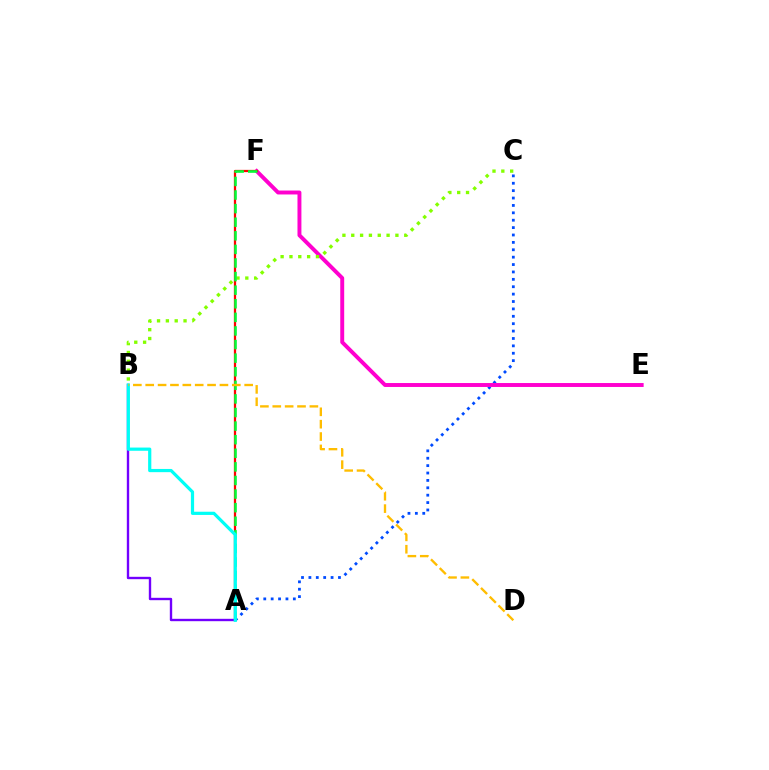{('A', 'C'): [{'color': '#004bff', 'line_style': 'dotted', 'thickness': 2.01}], ('E', 'F'): [{'color': '#ff00cf', 'line_style': 'solid', 'thickness': 2.83}], ('A', 'F'): [{'color': '#ff0000', 'line_style': 'solid', 'thickness': 1.63}, {'color': '#00ff39', 'line_style': 'dashed', 'thickness': 1.85}], ('B', 'C'): [{'color': '#84ff00', 'line_style': 'dotted', 'thickness': 2.4}], ('A', 'B'): [{'color': '#7200ff', 'line_style': 'solid', 'thickness': 1.71}, {'color': '#00fff6', 'line_style': 'solid', 'thickness': 2.31}], ('B', 'D'): [{'color': '#ffbd00', 'line_style': 'dashed', 'thickness': 1.68}]}